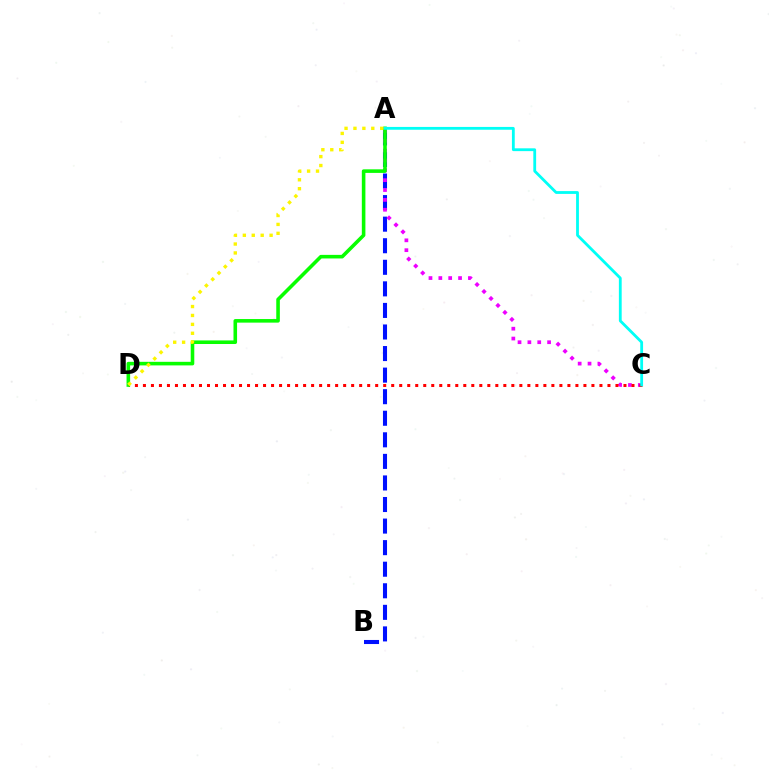{('A', 'B'): [{'color': '#0010ff', 'line_style': 'dashed', 'thickness': 2.93}], ('A', 'C'): [{'color': '#ee00ff', 'line_style': 'dotted', 'thickness': 2.68}, {'color': '#00fff6', 'line_style': 'solid', 'thickness': 2.02}], ('C', 'D'): [{'color': '#ff0000', 'line_style': 'dotted', 'thickness': 2.18}], ('A', 'D'): [{'color': '#08ff00', 'line_style': 'solid', 'thickness': 2.58}, {'color': '#fcf500', 'line_style': 'dotted', 'thickness': 2.42}]}